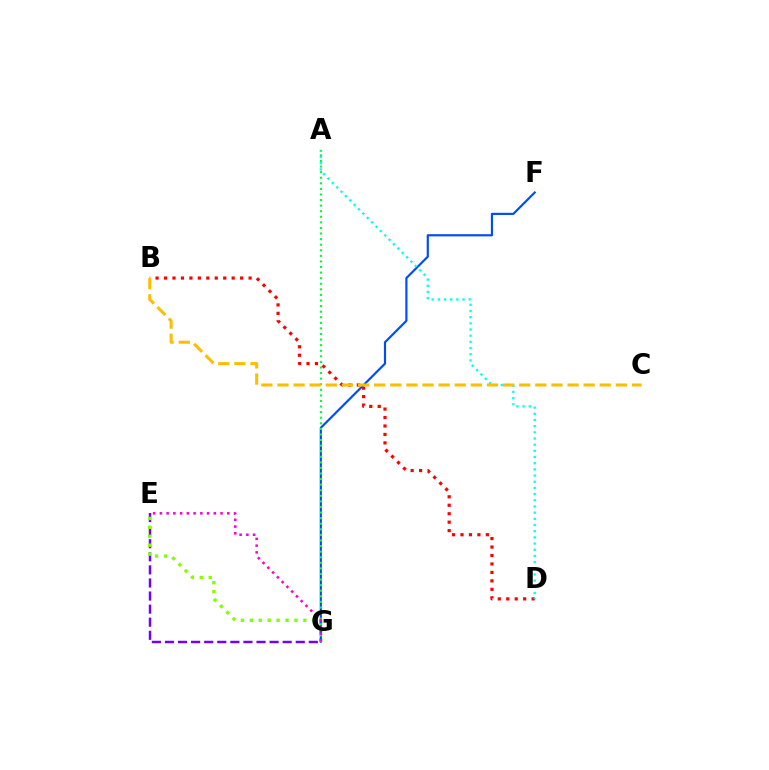{('E', 'G'): [{'color': '#7200ff', 'line_style': 'dashed', 'thickness': 1.78}, {'color': '#84ff00', 'line_style': 'dotted', 'thickness': 2.42}, {'color': '#ff00cf', 'line_style': 'dotted', 'thickness': 1.83}], ('B', 'D'): [{'color': '#ff0000', 'line_style': 'dotted', 'thickness': 2.3}], ('F', 'G'): [{'color': '#004bff', 'line_style': 'solid', 'thickness': 1.56}], ('A', 'D'): [{'color': '#00fff6', 'line_style': 'dotted', 'thickness': 1.68}], ('A', 'G'): [{'color': '#00ff39', 'line_style': 'dotted', 'thickness': 1.52}], ('B', 'C'): [{'color': '#ffbd00', 'line_style': 'dashed', 'thickness': 2.19}]}